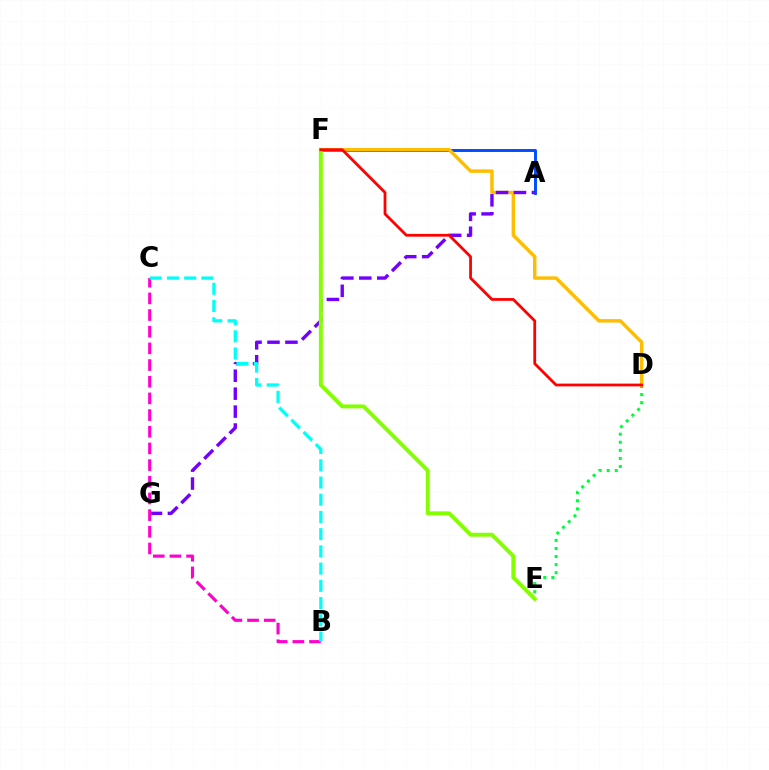{('A', 'F'): [{'color': '#004bff', 'line_style': 'solid', 'thickness': 2.11}], ('D', 'E'): [{'color': '#00ff39', 'line_style': 'dotted', 'thickness': 2.19}], ('D', 'F'): [{'color': '#ffbd00', 'line_style': 'solid', 'thickness': 2.47}, {'color': '#ff0000', 'line_style': 'solid', 'thickness': 2.0}], ('A', 'G'): [{'color': '#7200ff', 'line_style': 'dashed', 'thickness': 2.44}], ('E', 'F'): [{'color': '#84ff00', 'line_style': 'solid', 'thickness': 2.83}], ('B', 'C'): [{'color': '#ff00cf', 'line_style': 'dashed', 'thickness': 2.27}, {'color': '#00fff6', 'line_style': 'dashed', 'thickness': 2.34}]}